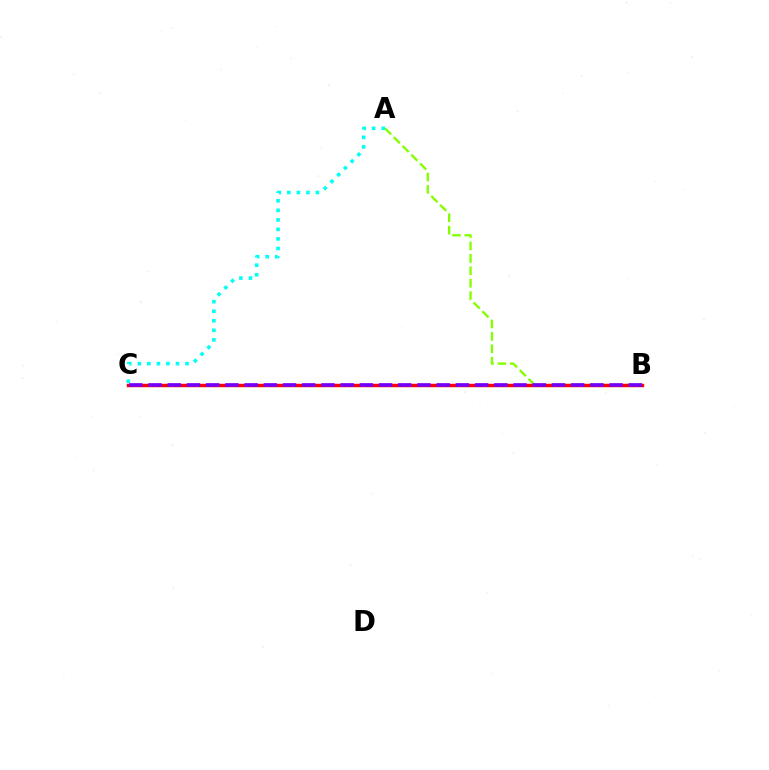{('A', 'B'): [{'color': '#84ff00', 'line_style': 'dashed', 'thickness': 1.69}], ('A', 'C'): [{'color': '#00fff6', 'line_style': 'dotted', 'thickness': 2.59}], ('B', 'C'): [{'color': '#ff0000', 'line_style': 'solid', 'thickness': 2.48}, {'color': '#7200ff', 'line_style': 'dashed', 'thickness': 2.61}]}